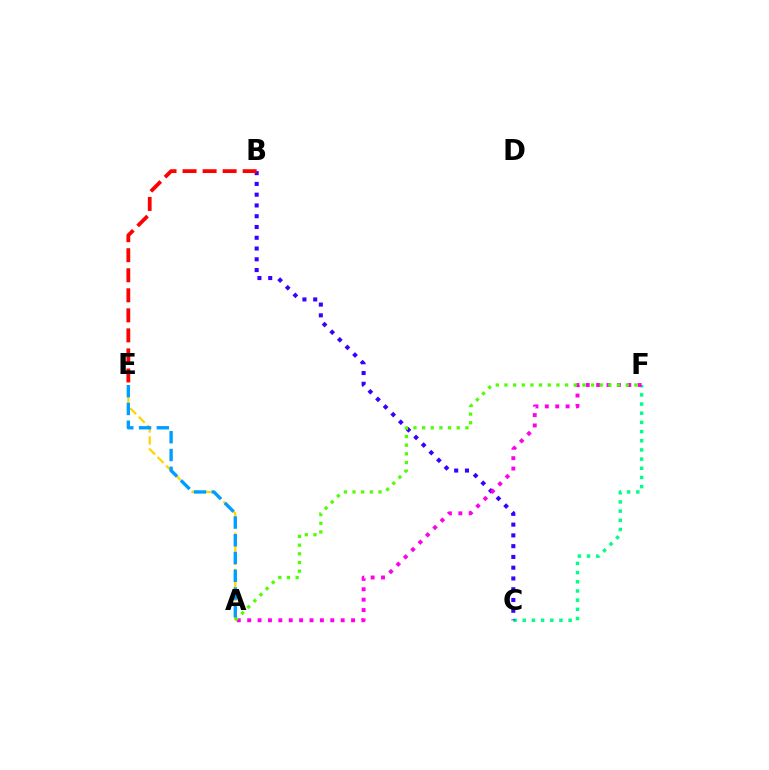{('C', 'F'): [{'color': '#00ff86', 'line_style': 'dotted', 'thickness': 2.49}], ('B', 'C'): [{'color': '#3700ff', 'line_style': 'dotted', 'thickness': 2.93}], ('A', 'E'): [{'color': '#ffd500', 'line_style': 'dashed', 'thickness': 1.63}, {'color': '#009eff', 'line_style': 'dashed', 'thickness': 2.41}], ('A', 'F'): [{'color': '#ff00ed', 'line_style': 'dotted', 'thickness': 2.82}, {'color': '#4fff00', 'line_style': 'dotted', 'thickness': 2.35}], ('B', 'E'): [{'color': '#ff0000', 'line_style': 'dashed', 'thickness': 2.72}]}